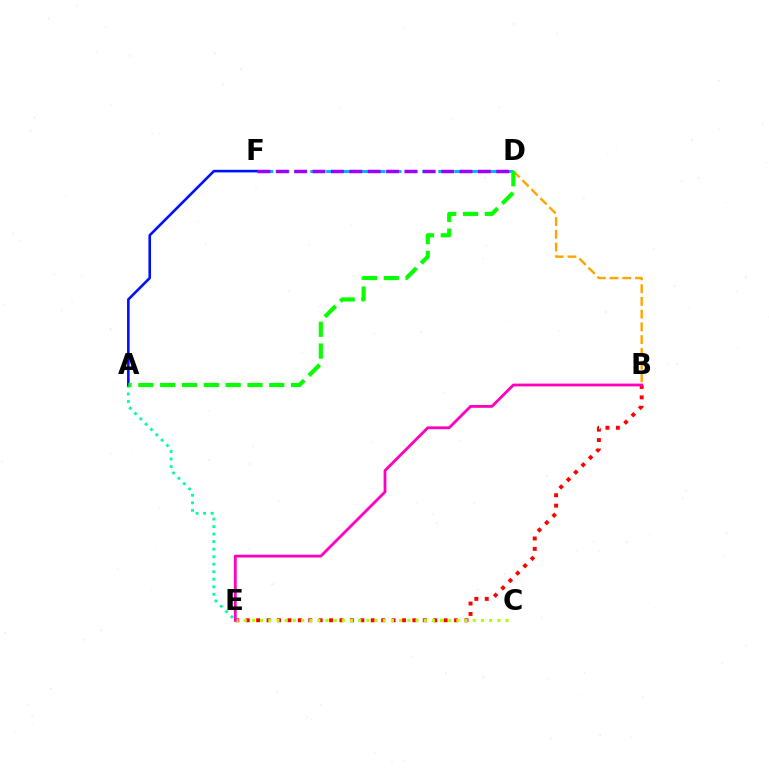{('B', 'E'): [{'color': '#ff0000', 'line_style': 'dotted', 'thickness': 2.83}, {'color': '#ff00bd', 'line_style': 'solid', 'thickness': 2.03}], ('C', 'E'): [{'color': '#b3ff00', 'line_style': 'dotted', 'thickness': 2.22}], ('A', 'E'): [{'color': '#00ff9d', 'line_style': 'dotted', 'thickness': 2.04}], ('D', 'F'): [{'color': '#00b5ff', 'line_style': 'dashed', 'thickness': 2.17}, {'color': '#9b00ff', 'line_style': 'dashed', 'thickness': 2.5}], ('B', 'D'): [{'color': '#ffa500', 'line_style': 'dashed', 'thickness': 1.73}], ('A', 'F'): [{'color': '#0010ff', 'line_style': 'solid', 'thickness': 1.87}], ('A', 'D'): [{'color': '#08ff00', 'line_style': 'dashed', 'thickness': 2.96}]}